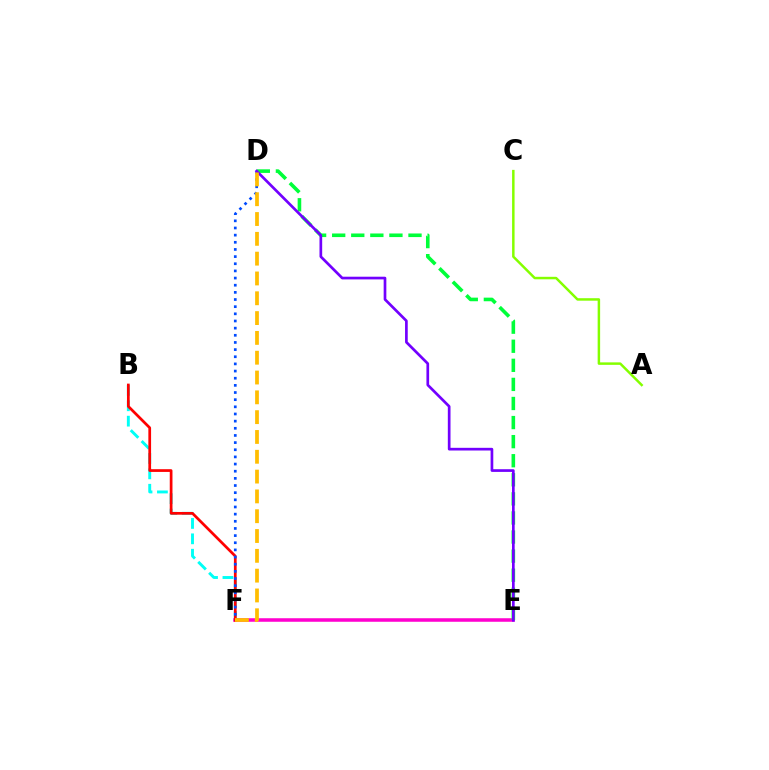{('E', 'F'): [{'color': '#ff00cf', 'line_style': 'solid', 'thickness': 2.54}], ('D', 'E'): [{'color': '#00ff39', 'line_style': 'dashed', 'thickness': 2.59}, {'color': '#7200ff', 'line_style': 'solid', 'thickness': 1.94}], ('B', 'F'): [{'color': '#00fff6', 'line_style': 'dashed', 'thickness': 2.09}, {'color': '#ff0000', 'line_style': 'solid', 'thickness': 1.96}], ('A', 'C'): [{'color': '#84ff00', 'line_style': 'solid', 'thickness': 1.79}], ('D', 'F'): [{'color': '#004bff', 'line_style': 'dotted', 'thickness': 1.94}, {'color': '#ffbd00', 'line_style': 'dashed', 'thickness': 2.69}]}